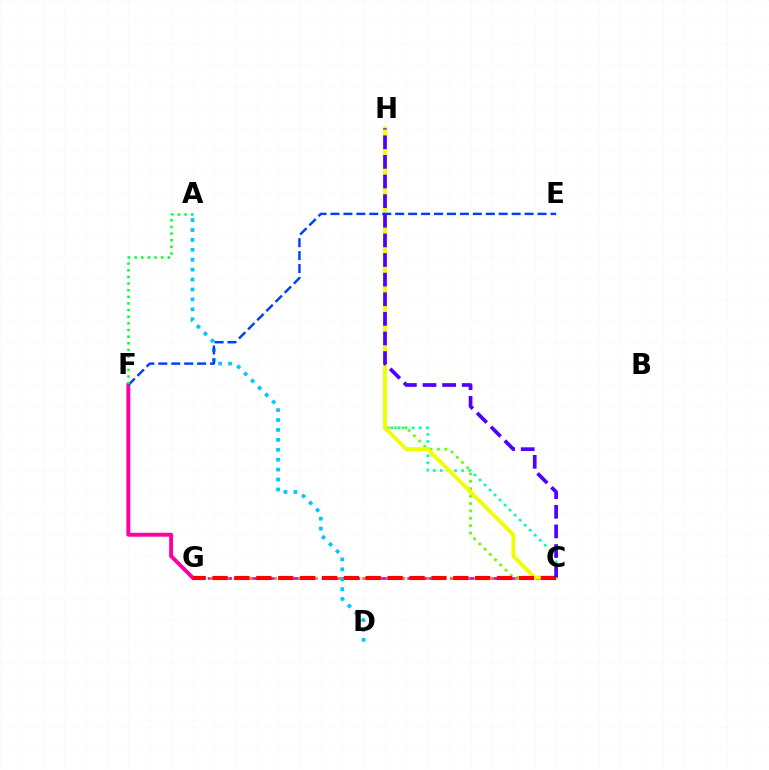{('C', 'G'): [{'color': '#d600ff', 'line_style': 'dashed', 'thickness': 1.94}, {'color': '#ff8800', 'line_style': 'dotted', 'thickness': 2.18}, {'color': '#ff0000', 'line_style': 'dashed', 'thickness': 2.97}], ('C', 'H'): [{'color': '#00ffaf', 'line_style': 'dotted', 'thickness': 1.93}, {'color': '#66ff00', 'line_style': 'dotted', 'thickness': 2.01}, {'color': '#eeff00', 'line_style': 'solid', 'thickness': 2.79}, {'color': '#4f00ff', 'line_style': 'dashed', 'thickness': 2.67}], ('A', 'D'): [{'color': '#00c7ff', 'line_style': 'dotted', 'thickness': 2.69}], ('F', 'G'): [{'color': '#ff00a0', 'line_style': 'solid', 'thickness': 2.8}], ('E', 'F'): [{'color': '#003fff', 'line_style': 'dashed', 'thickness': 1.76}], ('A', 'F'): [{'color': '#00ff27', 'line_style': 'dotted', 'thickness': 1.8}]}